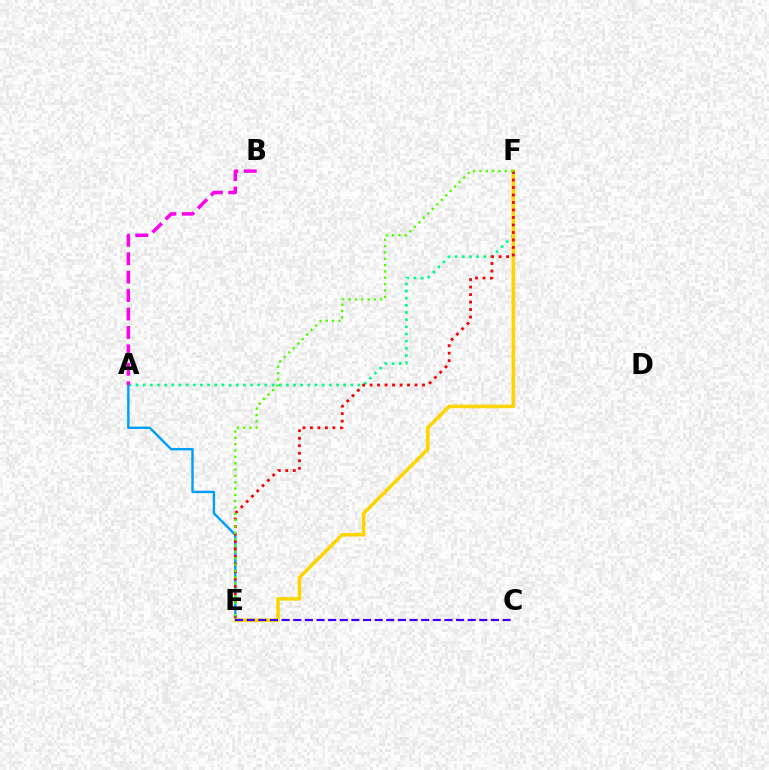{('A', 'F'): [{'color': '#00ff86', 'line_style': 'dotted', 'thickness': 1.95}], ('A', 'E'): [{'color': '#009eff', 'line_style': 'solid', 'thickness': 1.74}], ('E', 'F'): [{'color': '#ffd500', 'line_style': 'solid', 'thickness': 2.58}, {'color': '#ff0000', 'line_style': 'dotted', 'thickness': 2.04}, {'color': '#4fff00', 'line_style': 'dotted', 'thickness': 1.72}], ('C', 'E'): [{'color': '#3700ff', 'line_style': 'dashed', 'thickness': 1.58}], ('A', 'B'): [{'color': '#ff00ed', 'line_style': 'dashed', 'thickness': 2.51}]}